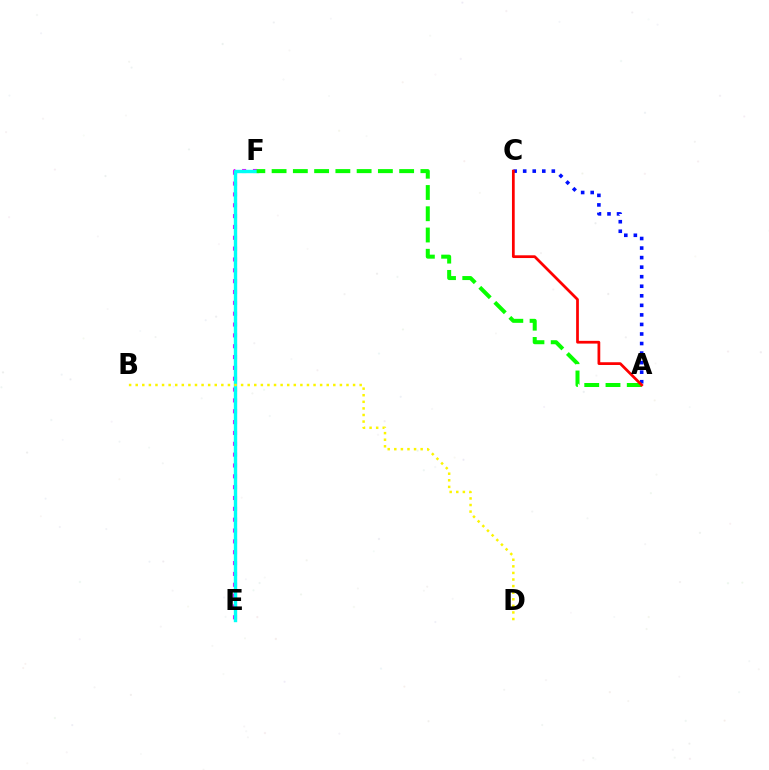{('A', 'C'): [{'color': '#0010ff', 'line_style': 'dotted', 'thickness': 2.59}, {'color': '#ff0000', 'line_style': 'solid', 'thickness': 1.98}], ('E', 'F'): [{'color': '#ee00ff', 'line_style': 'dotted', 'thickness': 2.95}, {'color': '#00fff6', 'line_style': 'solid', 'thickness': 2.45}], ('A', 'F'): [{'color': '#08ff00', 'line_style': 'dashed', 'thickness': 2.89}], ('B', 'D'): [{'color': '#fcf500', 'line_style': 'dotted', 'thickness': 1.79}]}